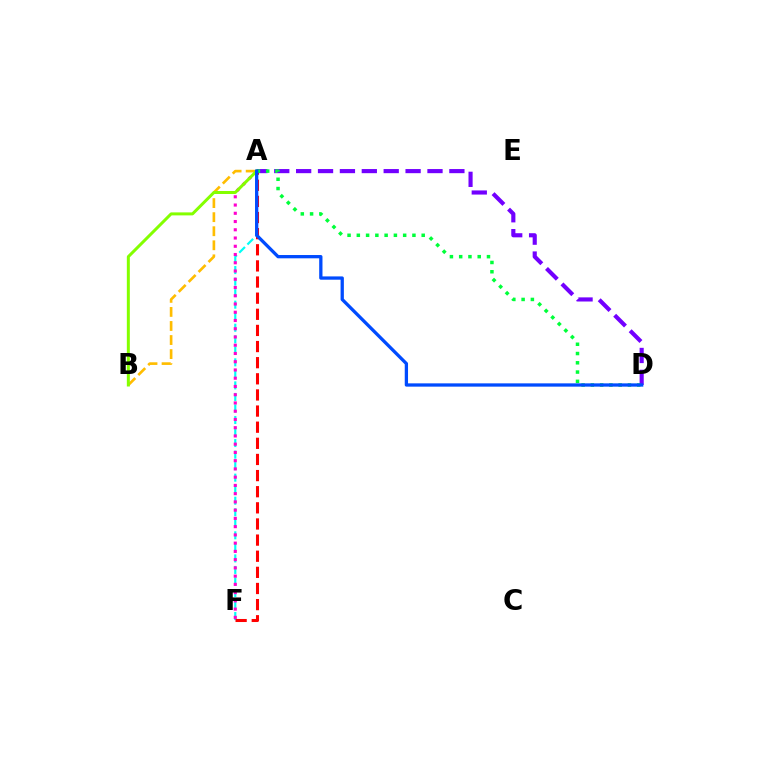{('A', 'F'): [{'color': '#00fff6', 'line_style': 'dashed', 'thickness': 1.57}, {'color': '#ff0000', 'line_style': 'dashed', 'thickness': 2.19}, {'color': '#ff00cf', 'line_style': 'dotted', 'thickness': 2.24}], ('A', 'D'): [{'color': '#7200ff', 'line_style': 'dashed', 'thickness': 2.97}, {'color': '#00ff39', 'line_style': 'dotted', 'thickness': 2.52}, {'color': '#004bff', 'line_style': 'solid', 'thickness': 2.37}], ('A', 'B'): [{'color': '#ffbd00', 'line_style': 'dashed', 'thickness': 1.91}, {'color': '#84ff00', 'line_style': 'solid', 'thickness': 2.16}]}